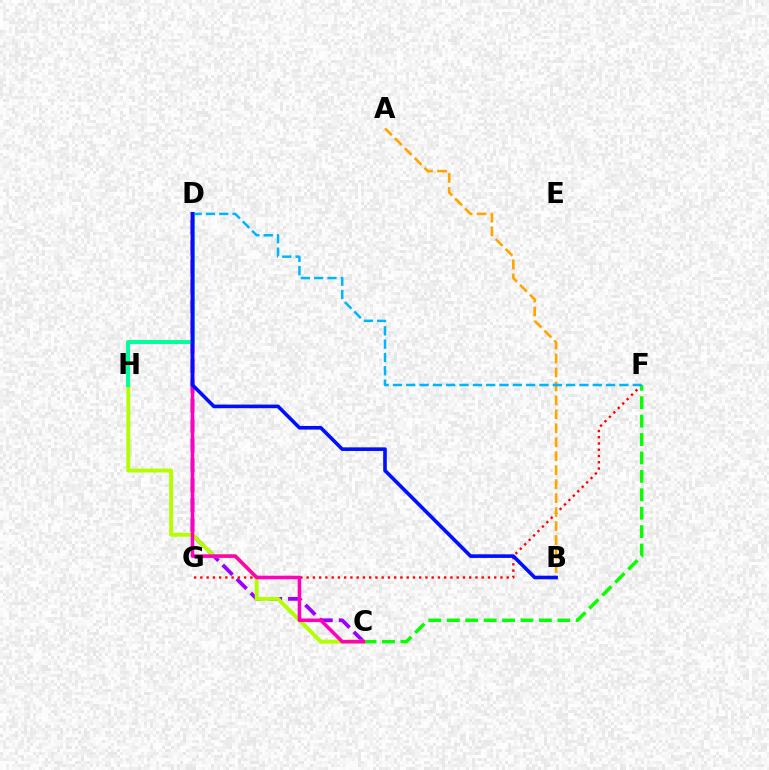{('C', 'D'): [{'color': '#9b00ff', 'line_style': 'dashed', 'thickness': 2.7}, {'color': '#ff00bd', 'line_style': 'solid', 'thickness': 2.56}], ('F', 'G'): [{'color': '#ff0000', 'line_style': 'dotted', 'thickness': 1.7}], ('C', 'F'): [{'color': '#08ff00', 'line_style': 'dashed', 'thickness': 2.5}], ('C', 'H'): [{'color': '#b3ff00', 'line_style': 'solid', 'thickness': 2.81}], ('D', 'H'): [{'color': '#00ff9d', 'line_style': 'solid', 'thickness': 2.84}], ('A', 'B'): [{'color': '#ffa500', 'line_style': 'dashed', 'thickness': 1.9}], ('D', 'F'): [{'color': '#00b5ff', 'line_style': 'dashed', 'thickness': 1.81}], ('B', 'D'): [{'color': '#0010ff', 'line_style': 'solid', 'thickness': 2.61}]}